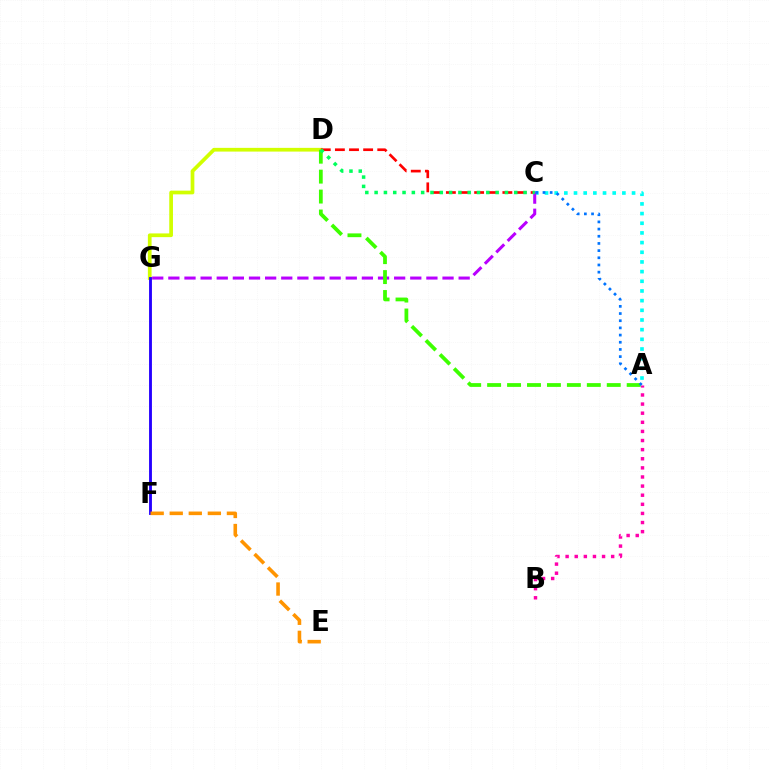{('D', 'G'): [{'color': '#d1ff00', 'line_style': 'solid', 'thickness': 2.68}], ('A', 'C'): [{'color': '#00fff6', 'line_style': 'dotted', 'thickness': 2.63}, {'color': '#0074ff', 'line_style': 'dotted', 'thickness': 1.95}], ('F', 'G'): [{'color': '#2500ff', 'line_style': 'solid', 'thickness': 2.06}], ('C', 'D'): [{'color': '#ff0000', 'line_style': 'dashed', 'thickness': 1.92}, {'color': '#00ff5c', 'line_style': 'dotted', 'thickness': 2.53}], ('E', 'F'): [{'color': '#ff9400', 'line_style': 'dashed', 'thickness': 2.59}], ('A', 'B'): [{'color': '#ff00ac', 'line_style': 'dotted', 'thickness': 2.48}], ('C', 'G'): [{'color': '#b900ff', 'line_style': 'dashed', 'thickness': 2.19}], ('A', 'D'): [{'color': '#3dff00', 'line_style': 'dashed', 'thickness': 2.71}]}